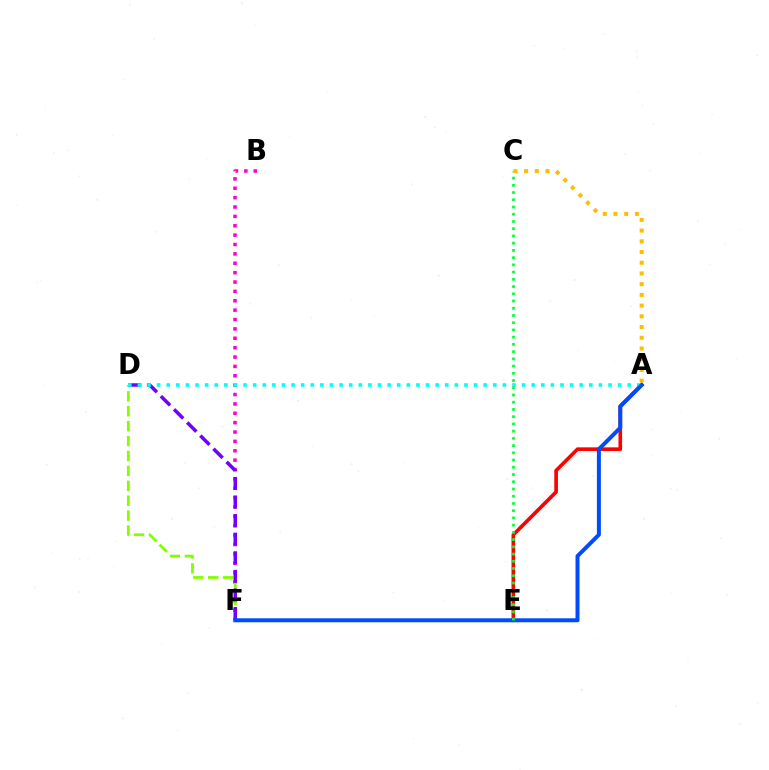{('A', 'E'): [{'color': '#ff0000', 'line_style': 'solid', 'thickness': 2.62}], ('B', 'F'): [{'color': '#ff00cf', 'line_style': 'dotted', 'thickness': 2.55}], ('D', 'F'): [{'color': '#84ff00', 'line_style': 'dashed', 'thickness': 2.03}, {'color': '#7200ff', 'line_style': 'dashed', 'thickness': 2.53}], ('A', 'D'): [{'color': '#00fff6', 'line_style': 'dotted', 'thickness': 2.61}], ('A', 'F'): [{'color': '#004bff', 'line_style': 'solid', 'thickness': 2.87}], ('C', 'E'): [{'color': '#00ff39', 'line_style': 'dotted', 'thickness': 1.96}], ('A', 'C'): [{'color': '#ffbd00', 'line_style': 'dotted', 'thickness': 2.91}]}